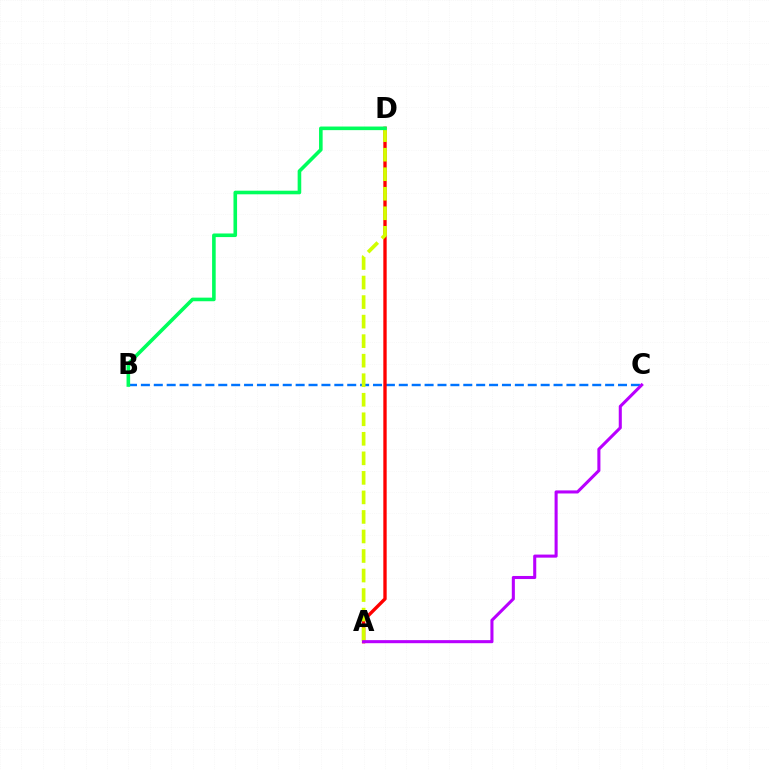{('B', 'C'): [{'color': '#0074ff', 'line_style': 'dashed', 'thickness': 1.75}], ('A', 'D'): [{'color': '#ff0000', 'line_style': 'solid', 'thickness': 2.42}, {'color': '#d1ff00', 'line_style': 'dashed', 'thickness': 2.65}], ('A', 'C'): [{'color': '#b900ff', 'line_style': 'solid', 'thickness': 2.21}], ('B', 'D'): [{'color': '#00ff5c', 'line_style': 'solid', 'thickness': 2.59}]}